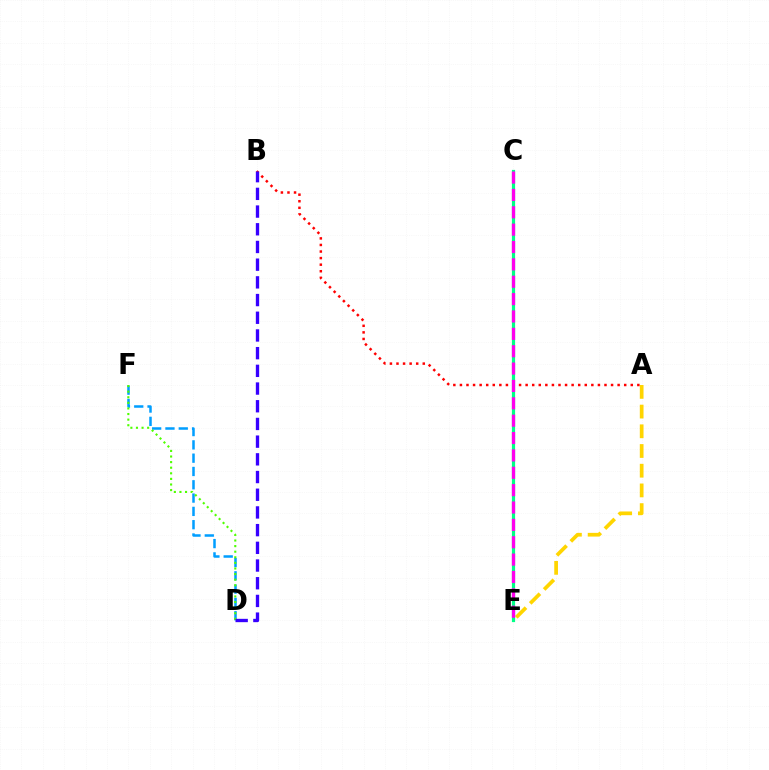{('D', 'F'): [{'color': '#009eff', 'line_style': 'dashed', 'thickness': 1.81}, {'color': '#4fff00', 'line_style': 'dotted', 'thickness': 1.52}], ('C', 'E'): [{'color': '#00ff86', 'line_style': 'solid', 'thickness': 2.31}, {'color': '#ff00ed', 'line_style': 'dashed', 'thickness': 2.36}], ('A', 'E'): [{'color': '#ffd500', 'line_style': 'dashed', 'thickness': 2.68}], ('A', 'B'): [{'color': '#ff0000', 'line_style': 'dotted', 'thickness': 1.79}], ('B', 'D'): [{'color': '#3700ff', 'line_style': 'dashed', 'thickness': 2.4}]}